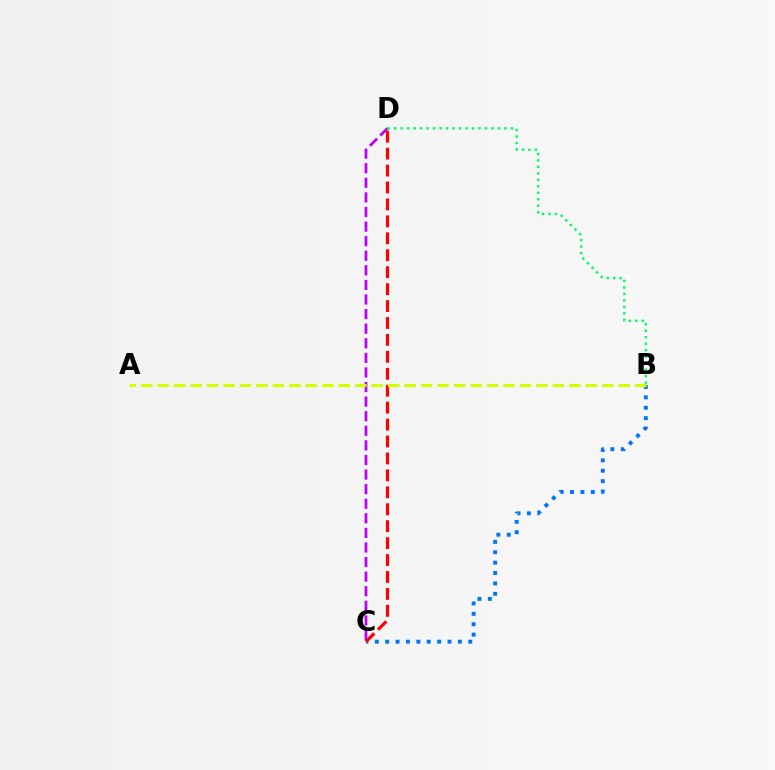{('C', 'D'): [{'color': '#b900ff', 'line_style': 'dashed', 'thickness': 1.98}, {'color': '#ff0000', 'line_style': 'dashed', 'thickness': 2.3}], ('B', 'D'): [{'color': '#00ff5c', 'line_style': 'dotted', 'thickness': 1.76}], ('B', 'C'): [{'color': '#0074ff', 'line_style': 'dotted', 'thickness': 2.82}], ('A', 'B'): [{'color': '#d1ff00', 'line_style': 'dashed', 'thickness': 2.24}]}